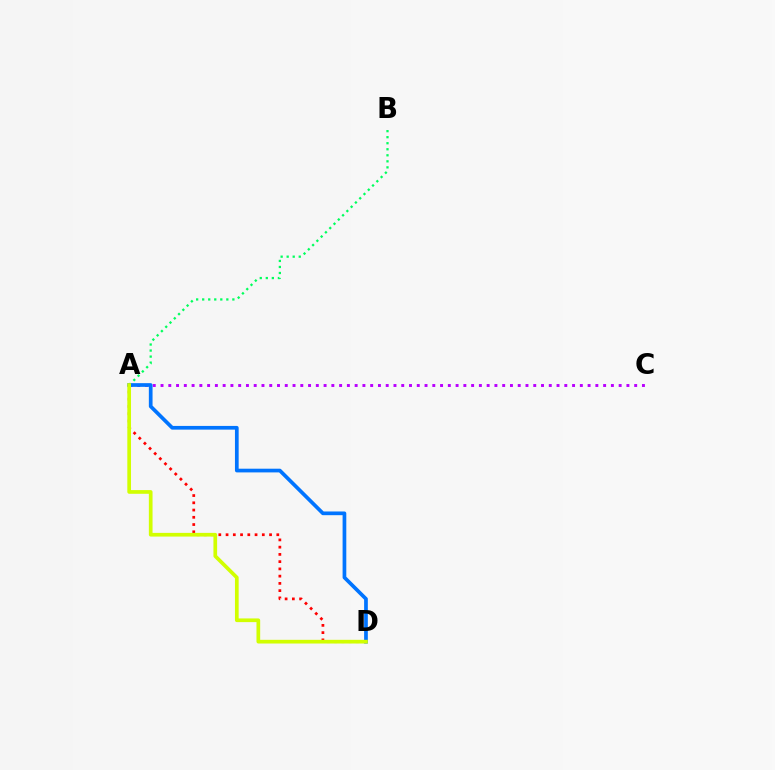{('A', 'D'): [{'color': '#ff0000', 'line_style': 'dotted', 'thickness': 1.97}, {'color': '#0074ff', 'line_style': 'solid', 'thickness': 2.67}, {'color': '#d1ff00', 'line_style': 'solid', 'thickness': 2.66}], ('A', 'C'): [{'color': '#b900ff', 'line_style': 'dotted', 'thickness': 2.11}], ('A', 'B'): [{'color': '#00ff5c', 'line_style': 'dotted', 'thickness': 1.64}]}